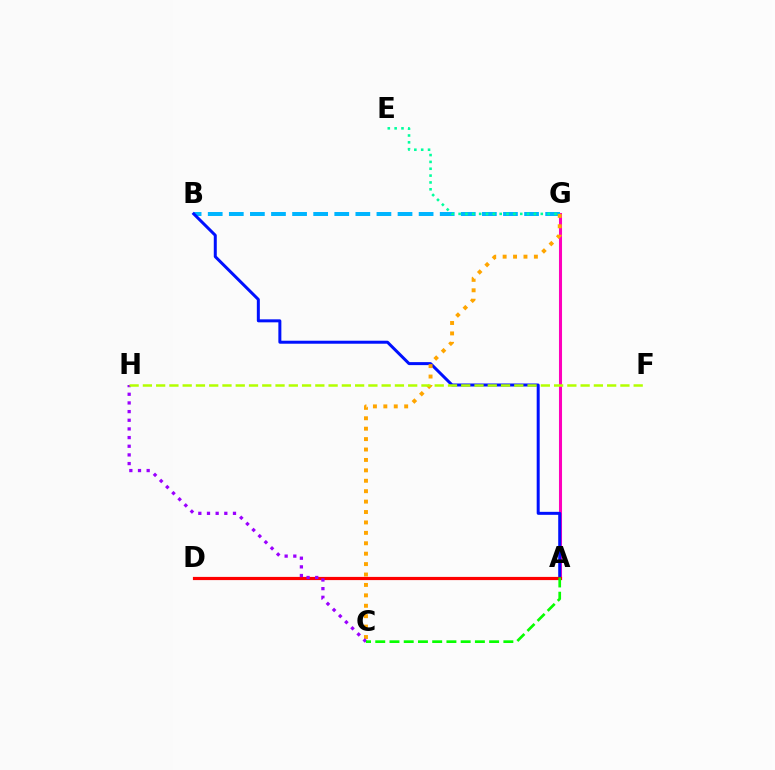{('A', 'G'): [{'color': '#ff00bd', 'line_style': 'solid', 'thickness': 2.2}], ('B', 'G'): [{'color': '#00b5ff', 'line_style': 'dashed', 'thickness': 2.86}], ('A', 'B'): [{'color': '#0010ff', 'line_style': 'solid', 'thickness': 2.16}], ('A', 'D'): [{'color': '#ff0000', 'line_style': 'solid', 'thickness': 2.29}], ('E', 'G'): [{'color': '#00ff9d', 'line_style': 'dotted', 'thickness': 1.86}], ('C', 'G'): [{'color': '#ffa500', 'line_style': 'dotted', 'thickness': 2.83}], ('C', 'H'): [{'color': '#9b00ff', 'line_style': 'dotted', 'thickness': 2.35}], ('F', 'H'): [{'color': '#b3ff00', 'line_style': 'dashed', 'thickness': 1.8}], ('A', 'C'): [{'color': '#08ff00', 'line_style': 'dashed', 'thickness': 1.93}]}